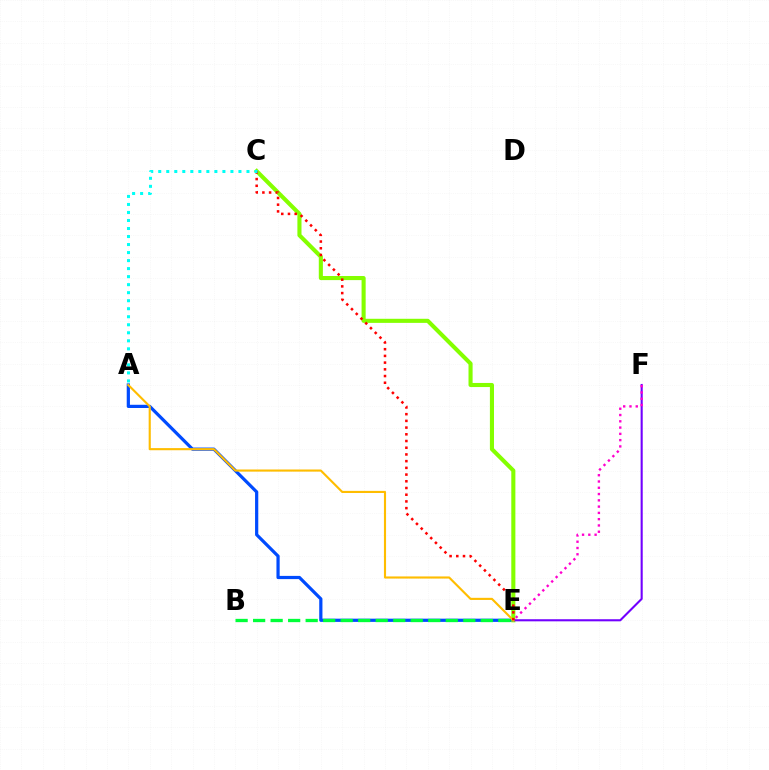{('A', 'E'): [{'color': '#004bff', 'line_style': 'solid', 'thickness': 2.31}, {'color': '#ffbd00', 'line_style': 'solid', 'thickness': 1.53}], ('C', 'E'): [{'color': '#84ff00', 'line_style': 'solid', 'thickness': 2.95}, {'color': '#ff0000', 'line_style': 'dotted', 'thickness': 1.82}], ('E', 'F'): [{'color': '#7200ff', 'line_style': 'solid', 'thickness': 1.51}, {'color': '#ff00cf', 'line_style': 'dotted', 'thickness': 1.71}], ('A', 'C'): [{'color': '#00fff6', 'line_style': 'dotted', 'thickness': 2.18}], ('B', 'E'): [{'color': '#00ff39', 'line_style': 'dashed', 'thickness': 2.38}]}